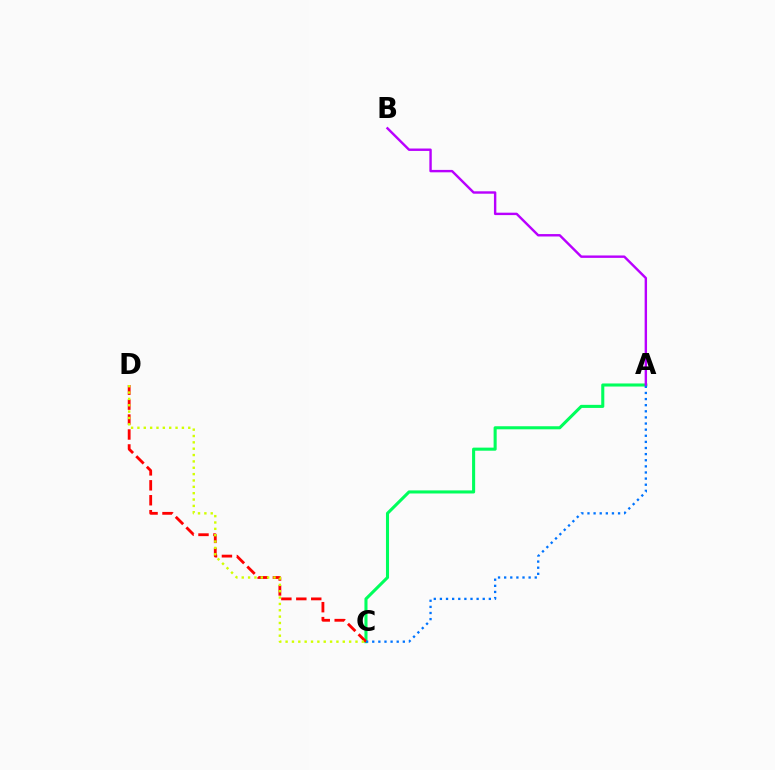{('A', 'C'): [{'color': '#00ff5c', 'line_style': 'solid', 'thickness': 2.21}, {'color': '#0074ff', 'line_style': 'dotted', 'thickness': 1.66}], ('C', 'D'): [{'color': '#ff0000', 'line_style': 'dashed', 'thickness': 2.03}, {'color': '#d1ff00', 'line_style': 'dotted', 'thickness': 1.73}], ('A', 'B'): [{'color': '#b900ff', 'line_style': 'solid', 'thickness': 1.74}]}